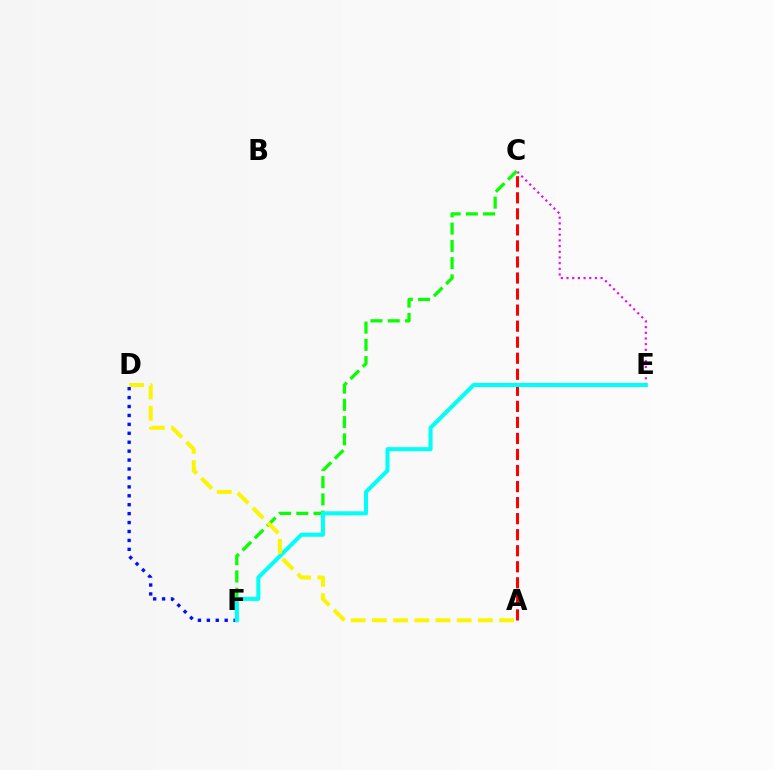{('C', 'E'): [{'color': '#ee00ff', 'line_style': 'dotted', 'thickness': 1.54}], ('D', 'F'): [{'color': '#0010ff', 'line_style': 'dotted', 'thickness': 2.43}], ('A', 'C'): [{'color': '#ff0000', 'line_style': 'dashed', 'thickness': 2.18}], ('C', 'F'): [{'color': '#08ff00', 'line_style': 'dashed', 'thickness': 2.34}], ('E', 'F'): [{'color': '#00fff6', 'line_style': 'solid', 'thickness': 2.91}], ('A', 'D'): [{'color': '#fcf500', 'line_style': 'dashed', 'thickness': 2.88}]}